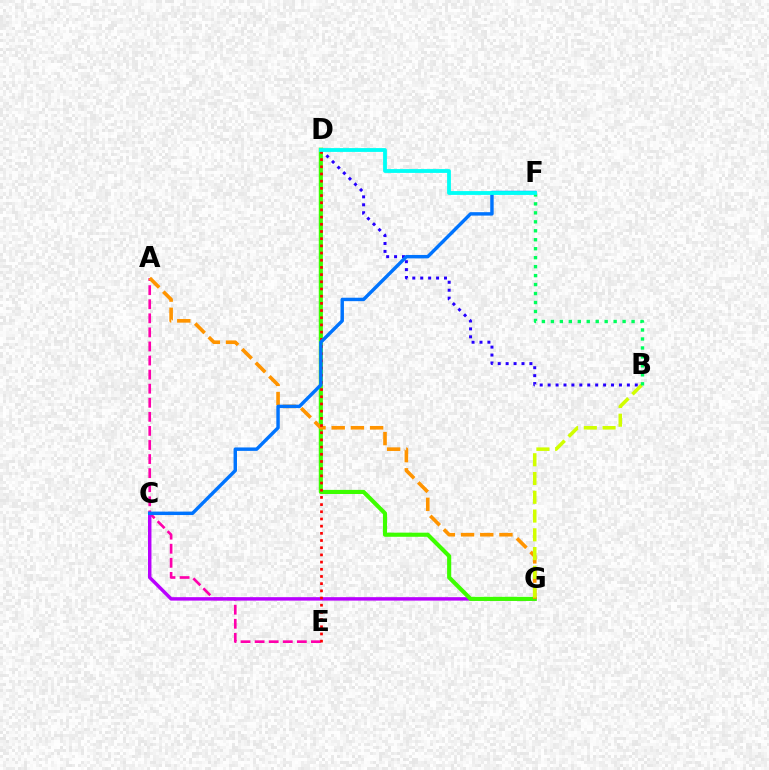{('A', 'E'): [{'color': '#ff00ac', 'line_style': 'dashed', 'thickness': 1.91}], ('C', 'G'): [{'color': '#b900ff', 'line_style': 'solid', 'thickness': 2.48}], ('D', 'G'): [{'color': '#3dff00', 'line_style': 'solid', 'thickness': 2.97}], ('A', 'G'): [{'color': '#ff9400', 'line_style': 'dashed', 'thickness': 2.61}], ('B', 'D'): [{'color': '#2500ff', 'line_style': 'dotted', 'thickness': 2.15}], ('D', 'E'): [{'color': '#ff0000', 'line_style': 'dotted', 'thickness': 1.95}], ('C', 'F'): [{'color': '#0074ff', 'line_style': 'solid', 'thickness': 2.47}], ('B', 'G'): [{'color': '#d1ff00', 'line_style': 'dashed', 'thickness': 2.55}], ('B', 'F'): [{'color': '#00ff5c', 'line_style': 'dotted', 'thickness': 2.44}], ('D', 'F'): [{'color': '#00fff6', 'line_style': 'solid', 'thickness': 2.75}]}